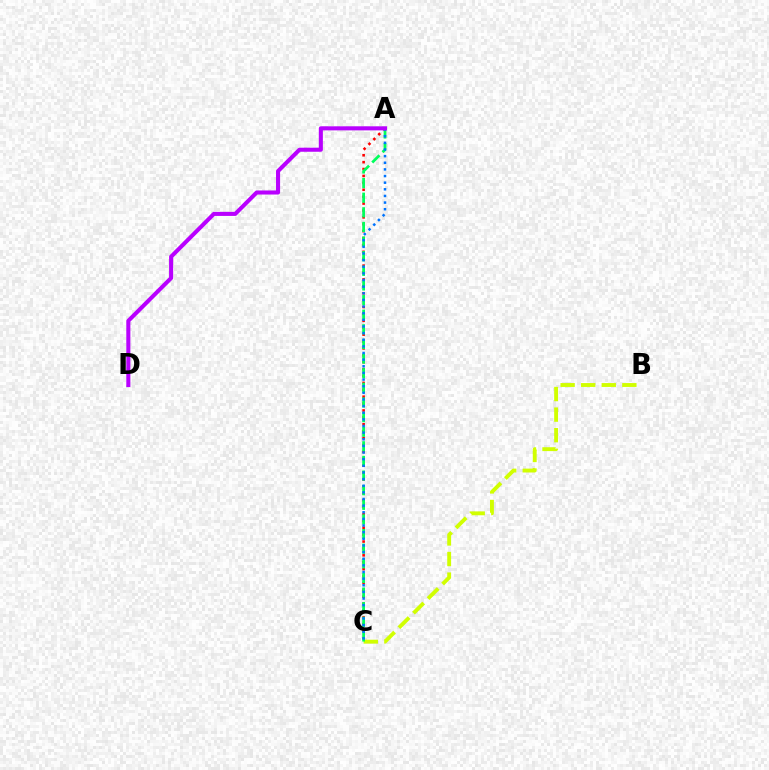{('B', 'C'): [{'color': '#d1ff00', 'line_style': 'dashed', 'thickness': 2.79}], ('A', 'C'): [{'color': '#ff0000', 'line_style': 'dotted', 'thickness': 1.87}, {'color': '#00ff5c', 'line_style': 'dashed', 'thickness': 1.99}, {'color': '#0074ff', 'line_style': 'dotted', 'thickness': 1.8}], ('A', 'D'): [{'color': '#b900ff', 'line_style': 'solid', 'thickness': 2.93}]}